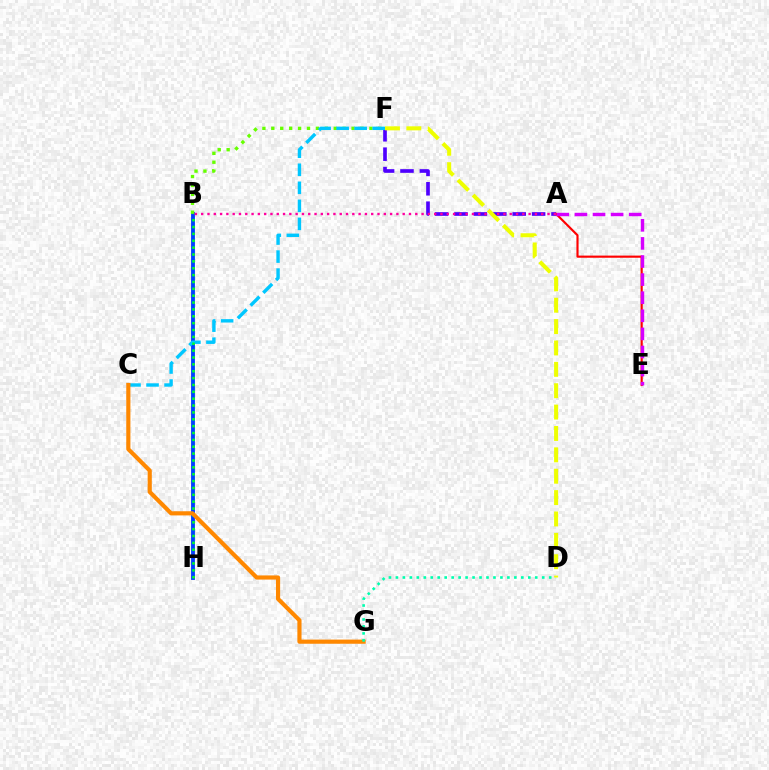{('A', 'F'): [{'color': '#4f00ff', 'line_style': 'dashed', 'thickness': 2.64}], ('B', 'H'): [{'color': '#003fff', 'line_style': 'solid', 'thickness': 2.77}, {'color': '#00ff27', 'line_style': 'dotted', 'thickness': 1.87}], ('A', 'E'): [{'color': '#ff0000', 'line_style': 'solid', 'thickness': 1.54}, {'color': '#d600ff', 'line_style': 'dashed', 'thickness': 2.46}], ('B', 'F'): [{'color': '#66ff00', 'line_style': 'dotted', 'thickness': 2.42}], ('A', 'B'): [{'color': '#ff00a0', 'line_style': 'dotted', 'thickness': 1.71}], ('C', 'F'): [{'color': '#00c7ff', 'line_style': 'dashed', 'thickness': 2.45}], ('C', 'G'): [{'color': '#ff8800', 'line_style': 'solid', 'thickness': 2.99}], ('D', 'G'): [{'color': '#00ffaf', 'line_style': 'dotted', 'thickness': 1.89}], ('D', 'F'): [{'color': '#eeff00', 'line_style': 'dashed', 'thickness': 2.9}]}